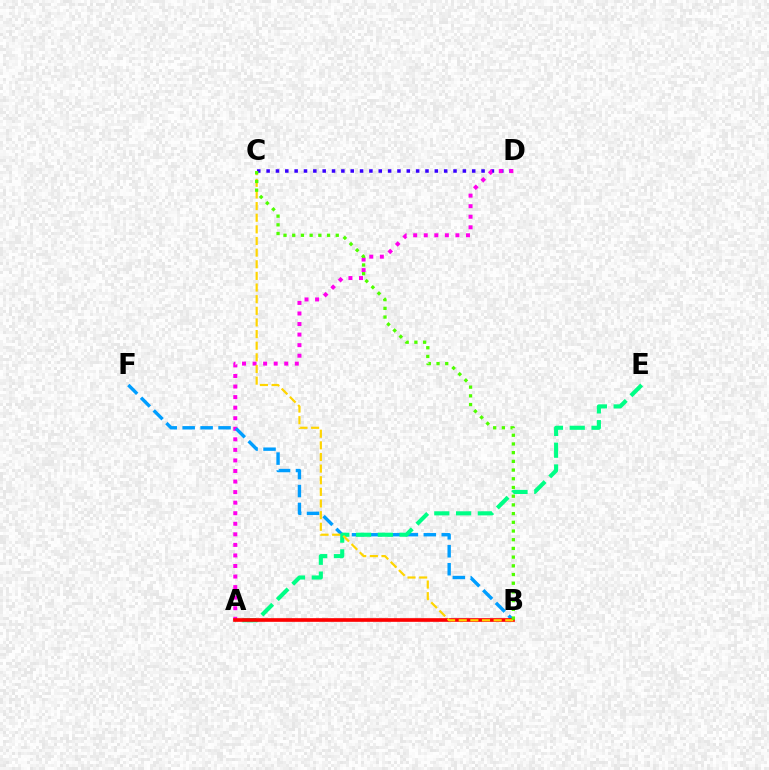{('C', 'D'): [{'color': '#3700ff', 'line_style': 'dotted', 'thickness': 2.54}], ('A', 'D'): [{'color': '#ff00ed', 'line_style': 'dotted', 'thickness': 2.87}], ('B', 'F'): [{'color': '#009eff', 'line_style': 'dashed', 'thickness': 2.44}], ('A', 'E'): [{'color': '#00ff86', 'line_style': 'dashed', 'thickness': 2.96}], ('A', 'B'): [{'color': '#ff0000', 'line_style': 'solid', 'thickness': 2.64}], ('B', 'C'): [{'color': '#ffd500', 'line_style': 'dashed', 'thickness': 1.58}, {'color': '#4fff00', 'line_style': 'dotted', 'thickness': 2.37}]}